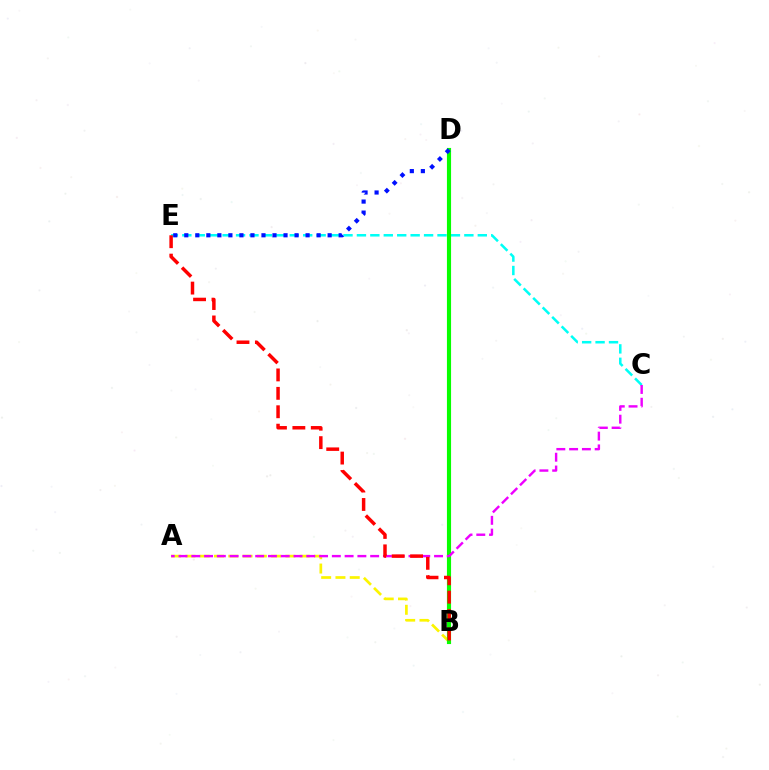{('A', 'B'): [{'color': '#fcf500', 'line_style': 'dashed', 'thickness': 1.94}], ('C', 'E'): [{'color': '#00fff6', 'line_style': 'dashed', 'thickness': 1.82}], ('B', 'D'): [{'color': '#08ff00', 'line_style': 'solid', 'thickness': 2.97}], ('A', 'C'): [{'color': '#ee00ff', 'line_style': 'dashed', 'thickness': 1.74}], ('D', 'E'): [{'color': '#0010ff', 'line_style': 'dotted', 'thickness': 3.0}], ('B', 'E'): [{'color': '#ff0000', 'line_style': 'dashed', 'thickness': 2.5}]}